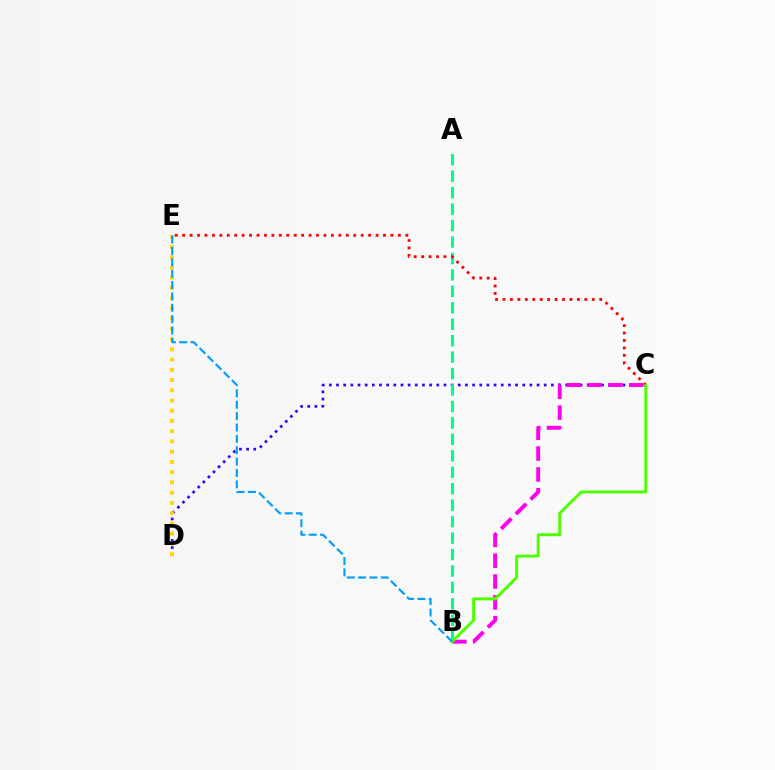{('C', 'D'): [{'color': '#3700ff', 'line_style': 'dotted', 'thickness': 1.95}], ('B', 'C'): [{'color': '#ff00ed', 'line_style': 'dashed', 'thickness': 2.83}, {'color': '#4fff00', 'line_style': 'solid', 'thickness': 2.13}], ('A', 'B'): [{'color': '#00ff86', 'line_style': 'dashed', 'thickness': 2.23}], ('C', 'E'): [{'color': '#ff0000', 'line_style': 'dotted', 'thickness': 2.02}], ('D', 'E'): [{'color': '#ffd500', 'line_style': 'dotted', 'thickness': 2.78}], ('B', 'E'): [{'color': '#009eff', 'line_style': 'dashed', 'thickness': 1.54}]}